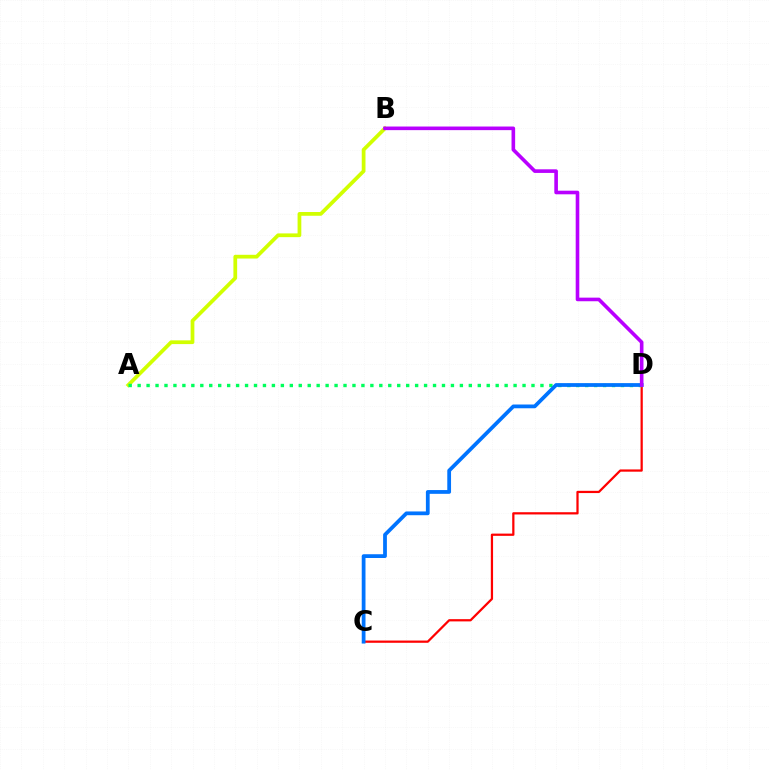{('A', 'B'): [{'color': '#d1ff00', 'line_style': 'solid', 'thickness': 2.69}], ('C', 'D'): [{'color': '#ff0000', 'line_style': 'solid', 'thickness': 1.61}, {'color': '#0074ff', 'line_style': 'solid', 'thickness': 2.71}], ('A', 'D'): [{'color': '#00ff5c', 'line_style': 'dotted', 'thickness': 2.43}], ('B', 'D'): [{'color': '#b900ff', 'line_style': 'solid', 'thickness': 2.6}]}